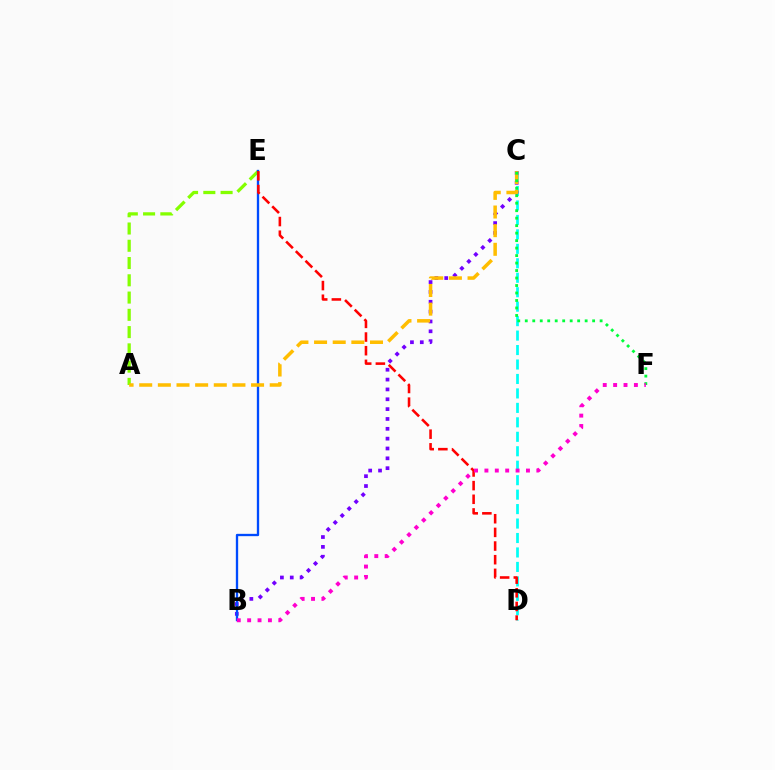{('C', 'D'): [{'color': '#00fff6', 'line_style': 'dashed', 'thickness': 1.96}], ('A', 'E'): [{'color': '#84ff00', 'line_style': 'dashed', 'thickness': 2.35}], ('B', 'C'): [{'color': '#7200ff', 'line_style': 'dotted', 'thickness': 2.67}], ('B', 'E'): [{'color': '#004bff', 'line_style': 'solid', 'thickness': 1.68}], ('D', 'E'): [{'color': '#ff0000', 'line_style': 'dashed', 'thickness': 1.86}], ('A', 'C'): [{'color': '#ffbd00', 'line_style': 'dashed', 'thickness': 2.53}], ('C', 'F'): [{'color': '#00ff39', 'line_style': 'dotted', 'thickness': 2.03}], ('B', 'F'): [{'color': '#ff00cf', 'line_style': 'dotted', 'thickness': 2.82}]}